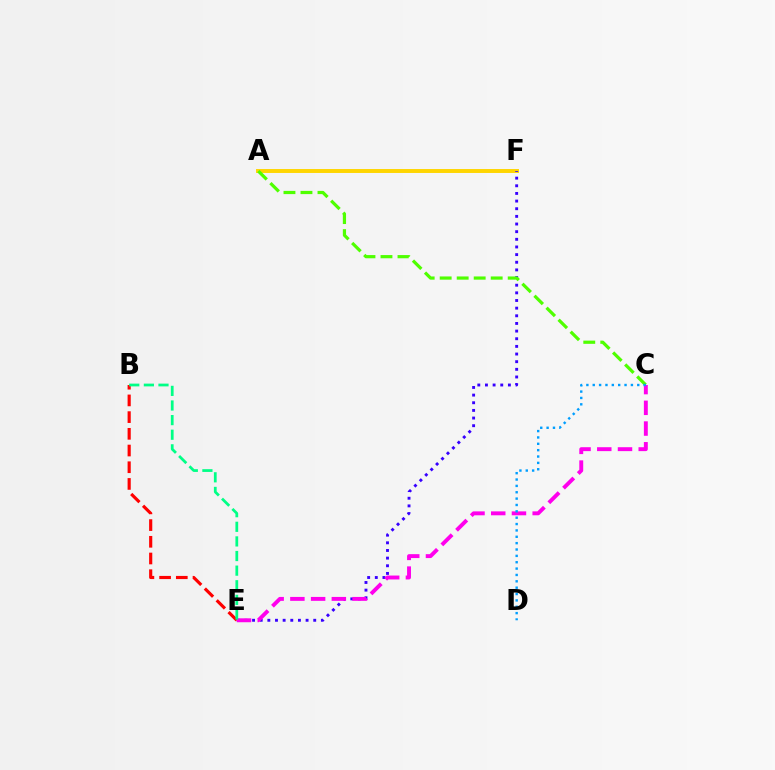{('A', 'F'): [{'color': '#ffd500', 'line_style': 'solid', 'thickness': 2.83}], ('E', 'F'): [{'color': '#3700ff', 'line_style': 'dotted', 'thickness': 2.08}], ('B', 'E'): [{'color': '#ff0000', 'line_style': 'dashed', 'thickness': 2.27}, {'color': '#00ff86', 'line_style': 'dashed', 'thickness': 1.99}], ('A', 'C'): [{'color': '#4fff00', 'line_style': 'dashed', 'thickness': 2.31}], ('C', 'E'): [{'color': '#ff00ed', 'line_style': 'dashed', 'thickness': 2.82}], ('C', 'D'): [{'color': '#009eff', 'line_style': 'dotted', 'thickness': 1.73}]}